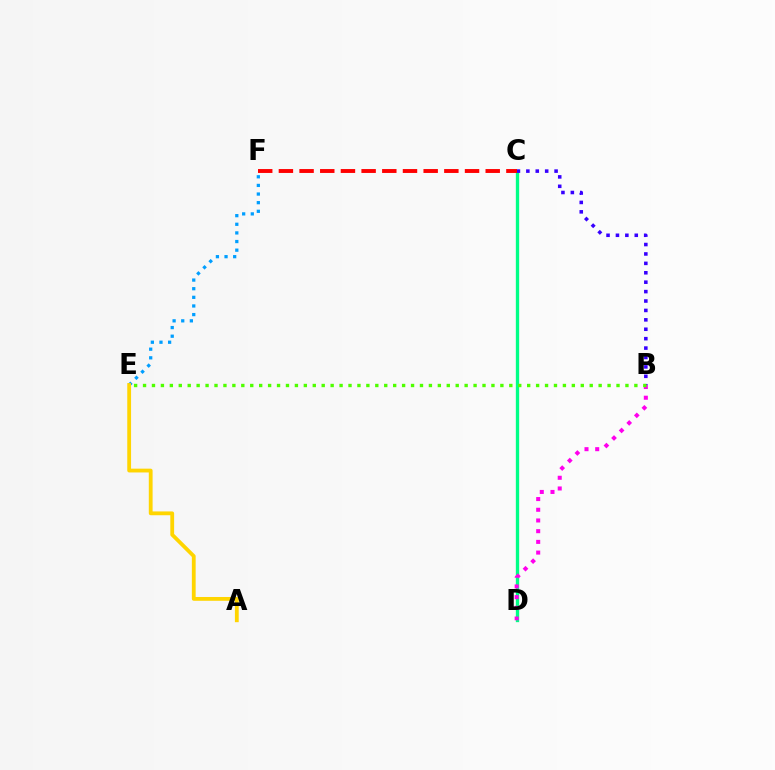{('C', 'D'): [{'color': '#00ff86', 'line_style': 'solid', 'thickness': 2.39}], ('B', 'D'): [{'color': '#ff00ed', 'line_style': 'dotted', 'thickness': 2.91}], ('B', 'C'): [{'color': '#3700ff', 'line_style': 'dotted', 'thickness': 2.56}], ('E', 'F'): [{'color': '#009eff', 'line_style': 'dotted', 'thickness': 2.34}], ('B', 'E'): [{'color': '#4fff00', 'line_style': 'dotted', 'thickness': 2.43}], ('C', 'F'): [{'color': '#ff0000', 'line_style': 'dashed', 'thickness': 2.81}], ('A', 'E'): [{'color': '#ffd500', 'line_style': 'solid', 'thickness': 2.74}]}